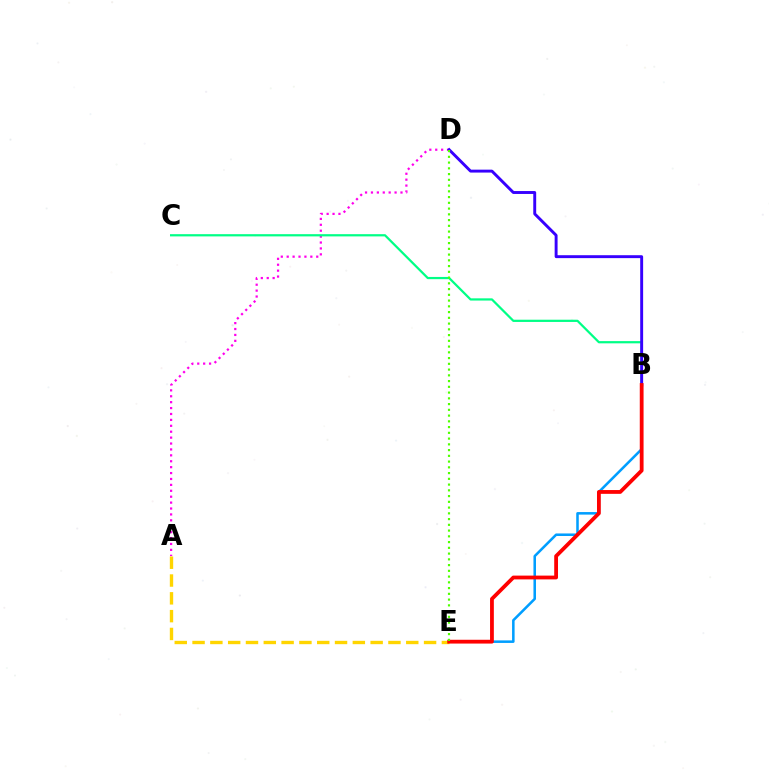{('A', 'D'): [{'color': '#ff00ed', 'line_style': 'dotted', 'thickness': 1.61}], ('B', 'C'): [{'color': '#00ff86', 'line_style': 'solid', 'thickness': 1.6}], ('B', 'D'): [{'color': '#3700ff', 'line_style': 'solid', 'thickness': 2.1}], ('A', 'E'): [{'color': '#ffd500', 'line_style': 'dashed', 'thickness': 2.42}], ('B', 'E'): [{'color': '#009eff', 'line_style': 'solid', 'thickness': 1.83}, {'color': '#ff0000', 'line_style': 'solid', 'thickness': 2.73}], ('D', 'E'): [{'color': '#4fff00', 'line_style': 'dotted', 'thickness': 1.56}]}